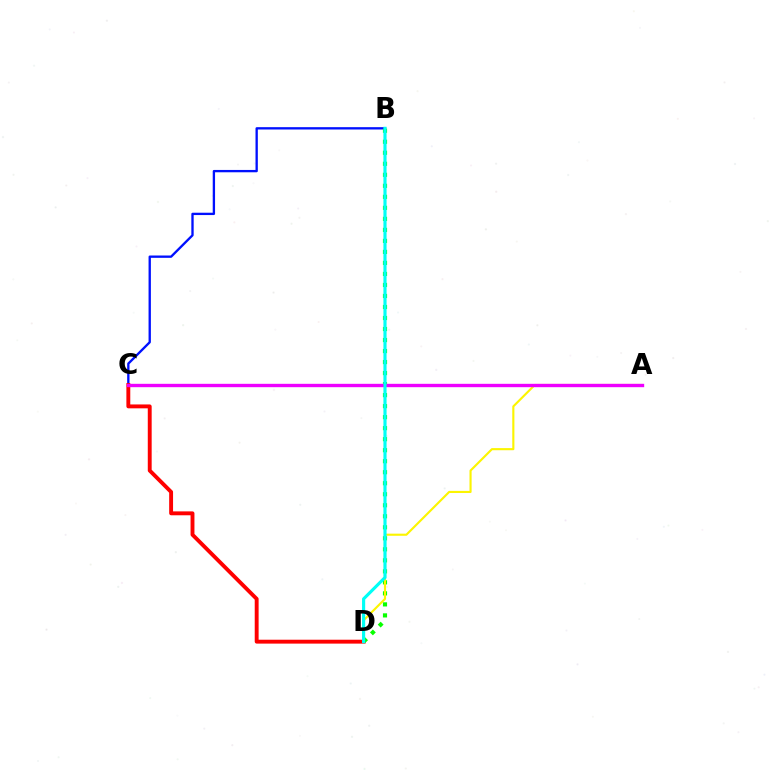{('B', 'C'): [{'color': '#0010ff', 'line_style': 'solid', 'thickness': 1.68}], ('C', 'D'): [{'color': '#ff0000', 'line_style': 'solid', 'thickness': 2.8}], ('B', 'D'): [{'color': '#08ff00', 'line_style': 'dotted', 'thickness': 2.99}, {'color': '#00fff6', 'line_style': 'solid', 'thickness': 2.26}], ('A', 'D'): [{'color': '#fcf500', 'line_style': 'solid', 'thickness': 1.53}], ('A', 'C'): [{'color': '#ee00ff', 'line_style': 'solid', 'thickness': 2.43}]}